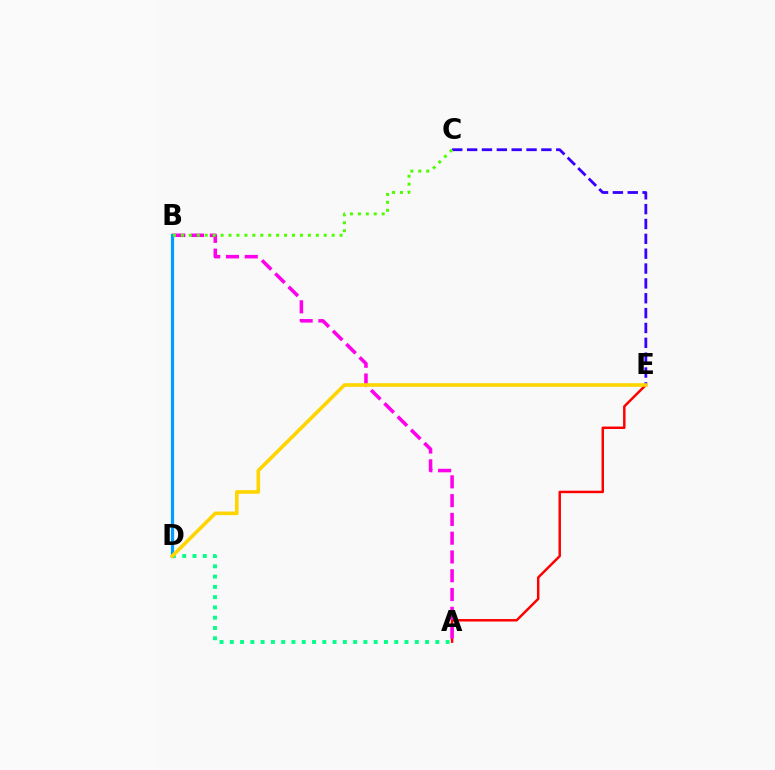{('A', 'E'): [{'color': '#ff0000', 'line_style': 'solid', 'thickness': 1.78}], ('A', 'B'): [{'color': '#ff00ed', 'line_style': 'dashed', 'thickness': 2.55}], ('B', 'D'): [{'color': '#009eff', 'line_style': 'solid', 'thickness': 2.33}], ('C', 'E'): [{'color': '#3700ff', 'line_style': 'dashed', 'thickness': 2.02}], ('A', 'D'): [{'color': '#00ff86', 'line_style': 'dotted', 'thickness': 2.79}], ('D', 'E'): [{'color': '#ffd500', 'line_style': 'solid', 'thickness': 2.6}], ('B', 'C'): [{'color': '#4fff00', 'line_style': 'dotted', 'thickness': 2.16}]}